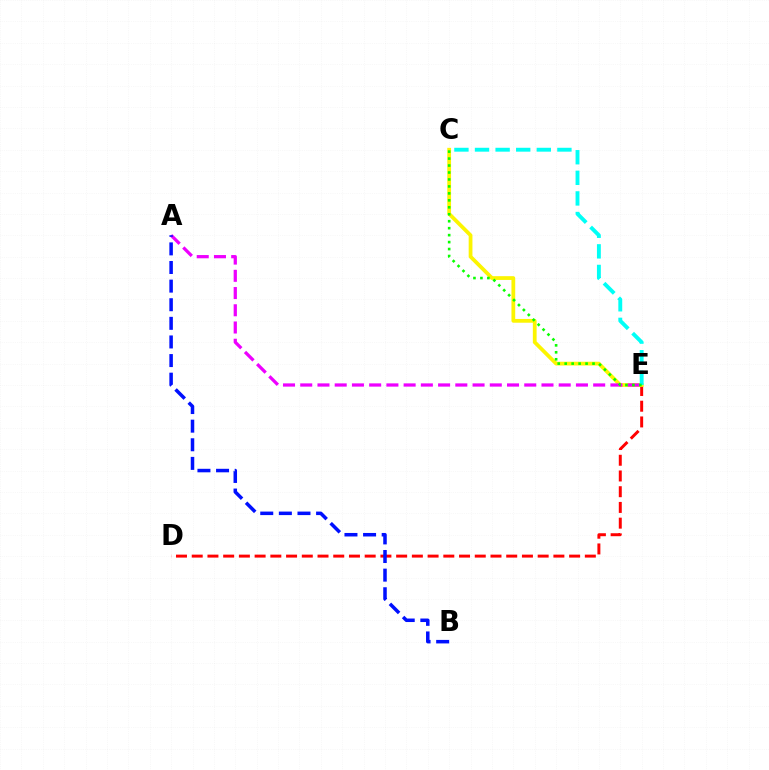{('D', 'E'): [{'color': '#ff0000', 'line_style': 'dashed', 'thickness': 2.14}], ('C', 'E'): [{'color': '#fcf500', 'line_style': 'solid', 'thickness': 2.71}, {'color': '#00fff6', 'line_style': 'dashed', 'thickness': 2.8}, {'color': '#08ff00', 'line_style': 'dotted', 'thickness': 1.89}], ('A', 'E'): [{'color': '#ee00ff', 'line_style': 'dashed', 'thickness': 2.34}], ('A', 'B'): [{'color': '#0010ff', 'line_style': 'dashed', 'thickness': 2.53}]}